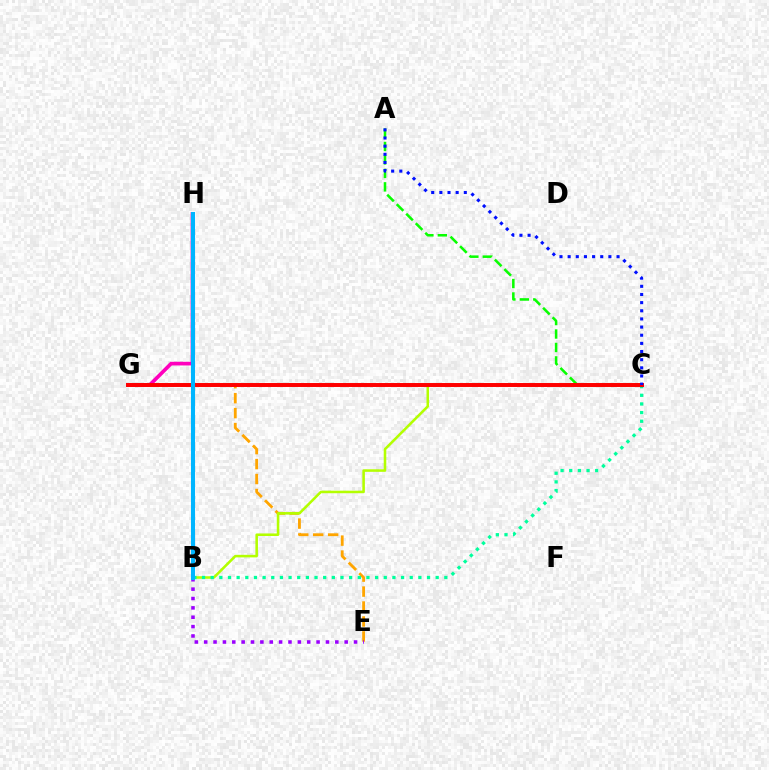{('E', 'G'): [{'color': '#ffa500', 'line_style': 'dashed', 'thickness': 2.03}], ('B', 'C'): [{'color': '#b3ff00', 'line_style': 'solid', 'thickness': 1.84}, {'color': '#00ff9d', 'line_style': 'dotted', 'thickness': 2.35}], ('A', 'C'): [{'color': '#08ff00', 'line_style': 'dashed', 'thickness': 1.83}, {'color': '#0010ff', 'line_style': 'dotted', 'thickness': 2.21}], ('G', 'H'): [{'color': '#ff00bd', 'line_style': 'solid', 'thickness': 2.65}], ('B', 'E'): [{'color': '#9b00ff', 'line_style': 'dotted', 'thickness': 2.54}], ('C', 'G'): [{'color': '#ff0000', 'line_style': 'solid', 'thickness': 2.85}], ('B', 'H'): [{'color': '#00b5ff', 'line_style': 'solid', 'thickness': 2.92}]}